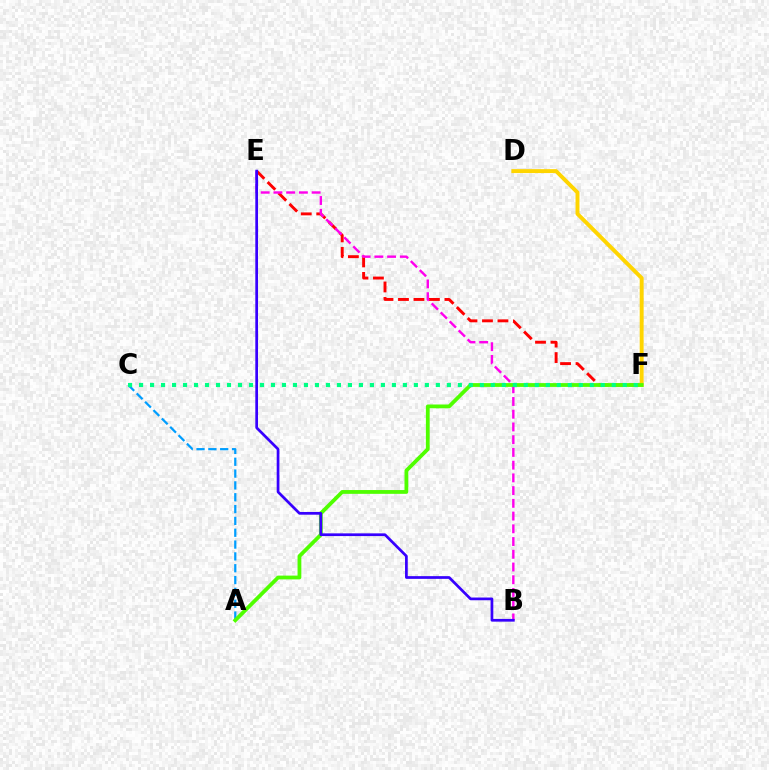{('A', 'C'): [{'color': '#009eff', 'line_style': 'dashed', 'thickness': 1.61}], ('E', 'F'): [{'color': '#ff0000', 'line_style': 'dashed', 'thickness': 2.1}], ('D', 'F'): [{'color': '#ffd500', 'line_style': 'solid', 'thickness': 2.83}], ('B', 'E'): [{'color': '#ff00ed', 'line_style': 'dashed', 'thickness': 1.73}, {'color': '#3700ff', 'line_style': 'solid', 'thickness': 1.96}], ('A', 'F'): [{'color': '#4fff00', 'line_style': 'solid', 'thickness': 2.73}], ('C', 'F'): [{'color': '#00ff86', 'line_style': 'dotted', 'thickness': 2.99}]}